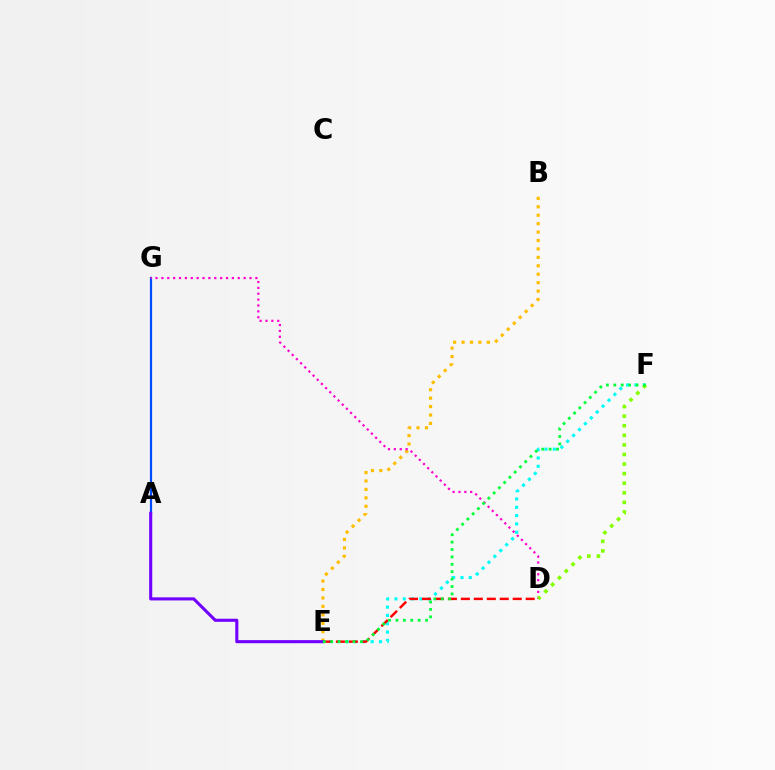{('B', 'E'): [{'color': '#ffbd00', 'line_style': 'dotted', 'thickness': 2.29}], ('E', 'F'): [{'color': '#00fff6', 'line_style': 'dotted', 'thickness': 2.26}, {'color': '#00ff39', 'line_style': 'dotted', 'thickness': 2.01}], ('A', 'G'): [{'color': '#004bff', 'line_style': 'solid', 'thickness': 1.58}], ('D', 'G'): [{'color': '#ff00cf', 'line_style': 'dotted', 'thickness': 1.6}], ('D', 'E'): [{'color': '#ff0000', 'line_style': 'dashed', 'thickness': 1.76}], ('D', 'F'): [{'color': '#84ff00', 'line_style': 'dotted', 'thickness': 2.6}], ('A', 'E'): [{'color': '#7200ff', 'line_style': 'solid', 'thickness': 2.22}]}